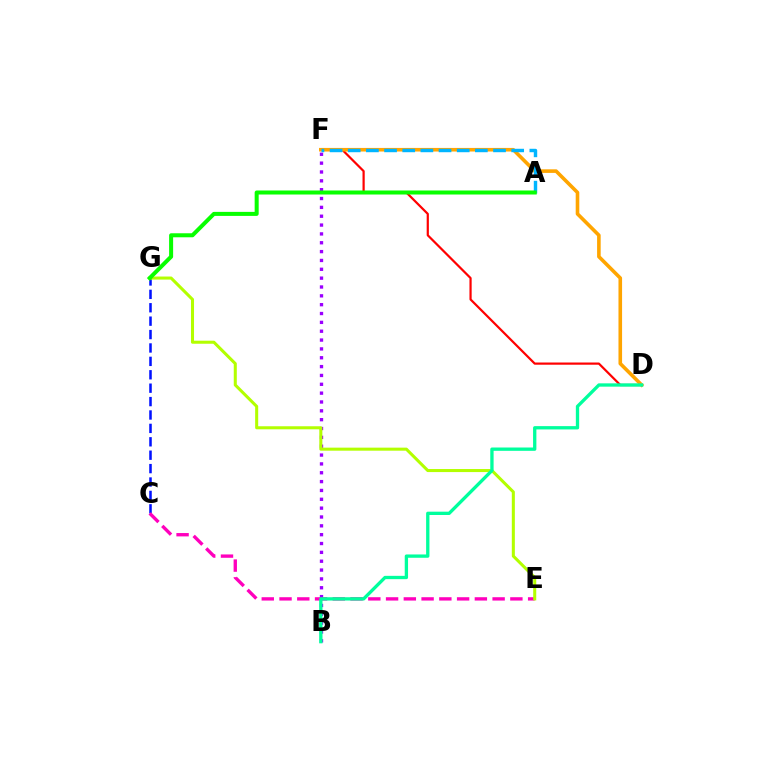{('D', 'F'): [{'color': '#ff0000', 'line_style': 'solid', 'thickness': 1.59}, {'color': '#ffa500', 'line_style': 'solid', 'thickness': 2.59}], ('C', 'G'): [{'color': '#0010ff', 'line_style': 'dashed', 'thickness': 1.82}], ('B', 'F'): [{'color': '#9b00ff', 'line_style': 'dotted', 'thickness': 2.4}], ('C', 'E'): [{'color': '#ff00bd', 'line_style': 'dashed', 'thickness': 2.41}], ('E', 'G'): [{'color': '#b3ff00', 'line_style': 'solid', 'thickness': 2.19}], ('A', 'F'): [{'color': '#00b5ff', 'line_style': 'dashed', 'thickness': 2.47}], ('B', 'D'): [{'color': '#00ff9d', 'line_style': 'solid', 'thickness': 2.39}], ('A', 'G'): [{'color': '#08ff00', 'line_style': 'solid', 'thickness': 2.89}]}